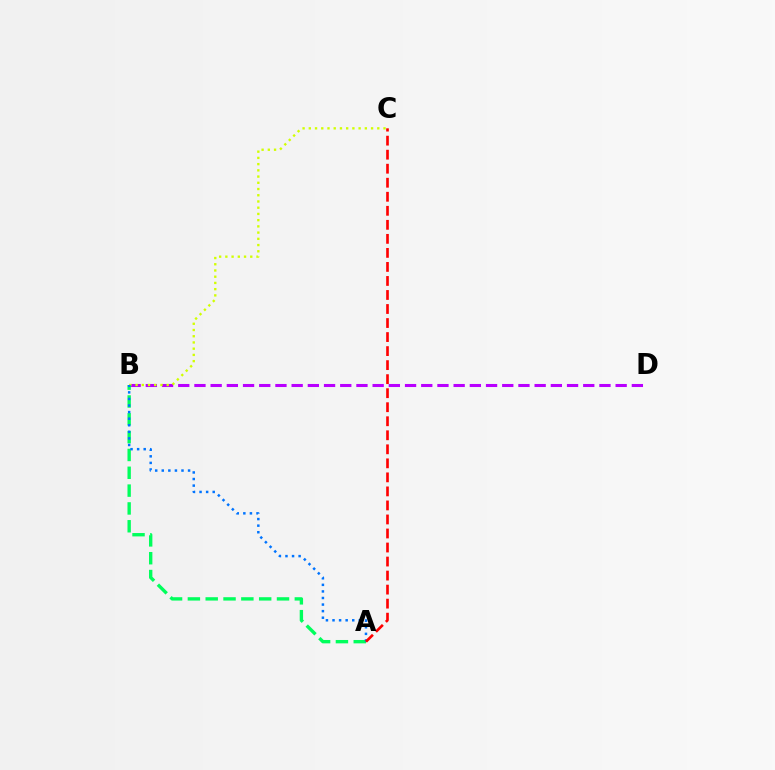{('B', 'D'): [{'color': '#b900ff', 'line_style': 'dashed', 'thickness': 2.2}], ('B', 'C'): [{'color': '#d1ff00', 'line_style': 'dotted', 'thickness': 1.69}], ('A', 'B'): [{'color': '#00ff5c', 'line_style': 'dashed', 'thickness': 2.42}, {'color': '#0074ff', 'line_style': 'dotted', 'thickness': 1.79}], ('A', 'C'): [{'color': '#ff0000', 'line_style': 'dashed', 'thickness': 1.91}]}